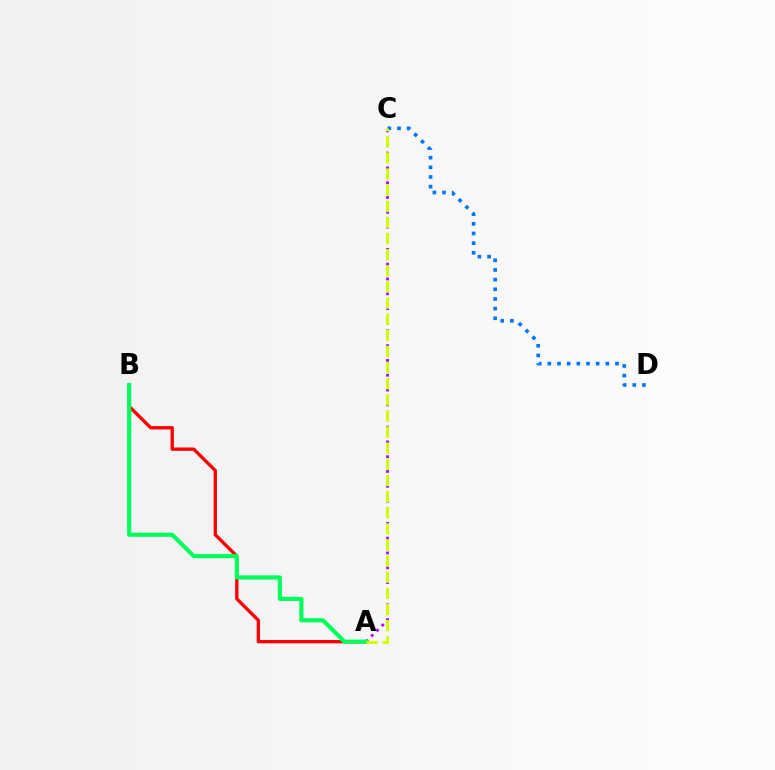{('A', 'B'): [{'color': '#ff0000', 'line_style': 'solid', 'thickness': 2.38}, {'color': '#00ff5c', 'line_style': 'solid', 'thickness': 2.99}], ('C', 'D'): [{'color': '#0074ff', 'line_style': 'dotted', 'thickness': 2.63}], ('A', 'C'): [{'color': '#b900ff', 'line_style': 'dotted', 'thickness': 2.01}, {'color': '#d1ff00', 'line_style': 'dashed', 'thickness': 2.19}]}